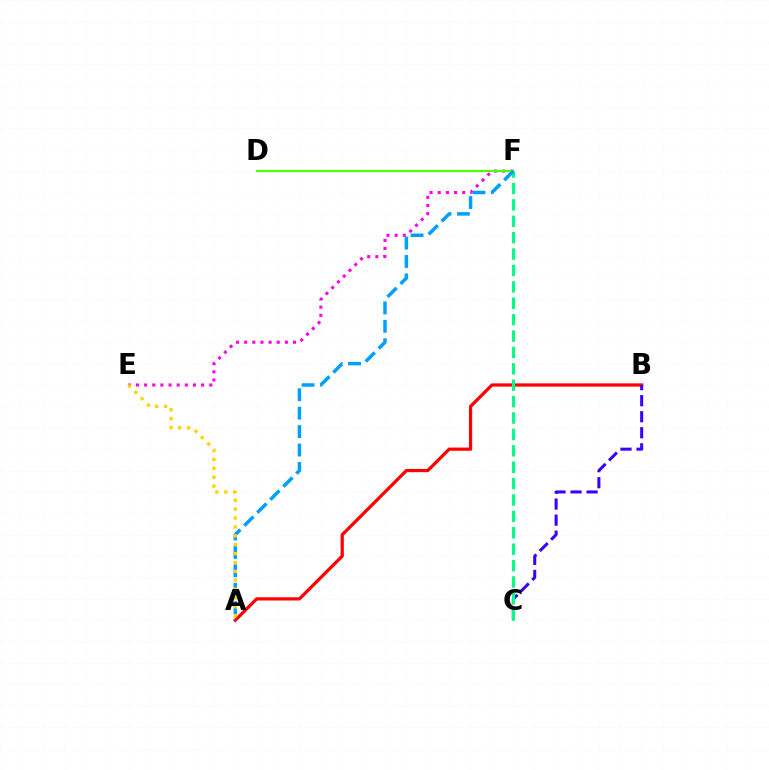{('E', 'F'): [{'color': '#ff00ed', 'line_style': 'dotted', 'thickness': 2.21}], ('D', 'F'): [{'color': '#4fff00', 'line_style': 'solid', 'thickness': 1.6}], ('A', 'B'): [{'color': '#ff0000', 'line_style': 'solid', 'thickness': 2.32}], ('B', 'C'): [{'color': '#3700ff', 'line_style': 'dashed', 'thickness': 2.18}], ('C', 'F'): [{'color': '#00ff86', 'line_style': 'dashed', 'thickness': 2.23}], ('A', 'F'): [{'color': '#009eff', 'line_style': 'dashed', 'thickness': 2.5}], ('A', 'E'): [{'color': '#ffd500', 'line_style': 'dotted', 'thickness': 2.41}]}